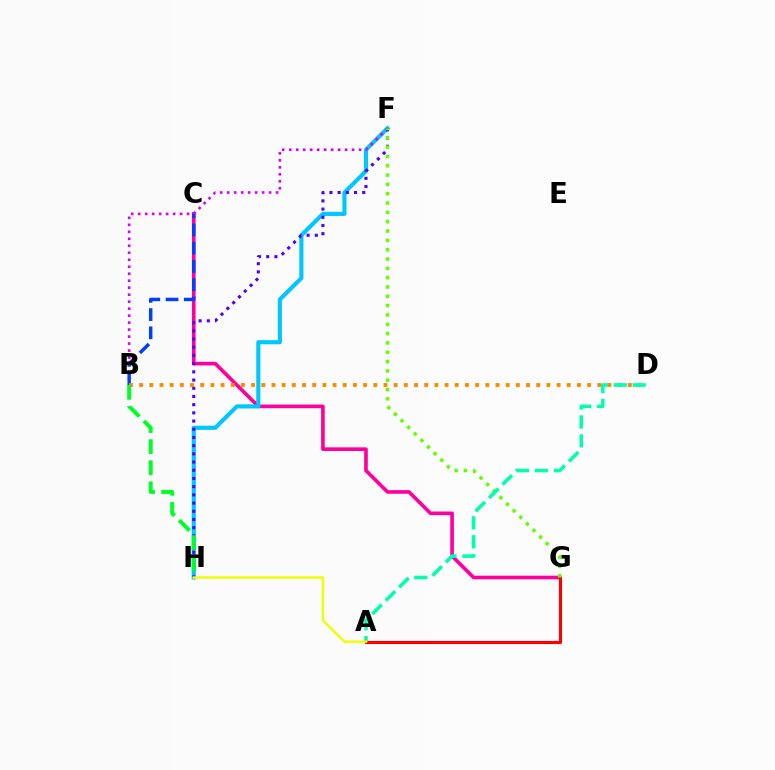{('C', 'G'): [{'color': '#ff00a0', 'line_style': 'solid', 'thickness': 2.62}], ('F', 'H'): [{'color': '#00c7ff', 'line_style': 'solid', 'thickness': 2.97}, {'color': '#4f00ff', 'line_style': 'dotted', 'thickness': 2.23}], ('B', 'F'): [{'color': '#d600ff', 'line_style': 'dotted', 'thickness': 1.9}], ('B', 'C'): [{'color': '#003fff', 'line_style': 'dashed', 'thickness': 2.48}], ('B', 'D'): [{'color': '#ff8800', 'line_style': 'dotted', 'thickness': 2.77}], ('A', 'G'): [{'color': '#ff0000', 'line_style': 'solid', 'thickness': 2.24}], ('F', 'G'): [{'color': '#66ff00', 'line_style': 'dotted', 'thickness': 2.53}], ('B', 'H'): [{'color': '#00ff27', 'line_style': 'dashed', 'thickness': 2.86}], ('A', 'D'): [{'color': '#00ffaf', 'line_style': 'dashed', 'thickness': 2.58}], ('A', 'H'): [{'color': '#eeff00', 'line_style': 'solid', 'thickness': 1.76}]}